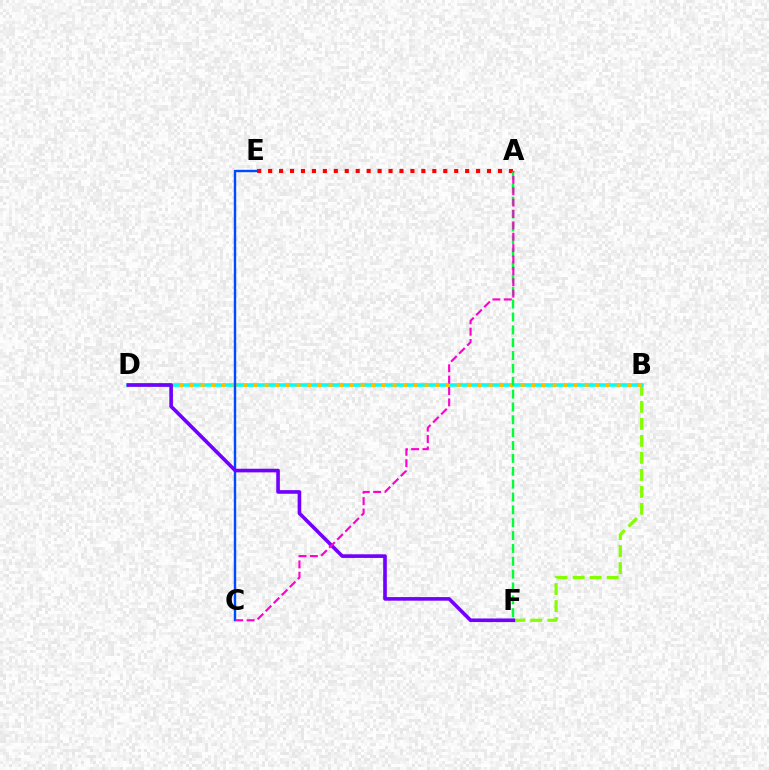{('B', 'F'): [{'color': '#84ff00', 'line_style': 'dashed', 'thickness': 2.31}], ('A', 'E'): [{'color': '#ff0000', 'line_style': 'dotted', 'thickness': 2.97}], ('B', 'D'): [{'color': '#00fff6', 'line_style': 'solid', 'thickness': 2.57}, {'color': '#ffbd00', 'line_style': 'dotted', 'thickness': 2.9}], ('A', 'F'): [{'color': '#00ff39', 'line_style': 'dashed', 'thickness': 1.75}], ('C', 'E'): [{'color': '#004bff', 'line_style': 'solid', 'thickness': 1.74}], ('D', 'F'): [{'color': '#7200ff', 'line_style': 'solid', 'thickness': 2.61}], ('A', 'C'): [{'color': '#ff00cf', 'line_style': 'dashed', 'thickness': 1.55}]}